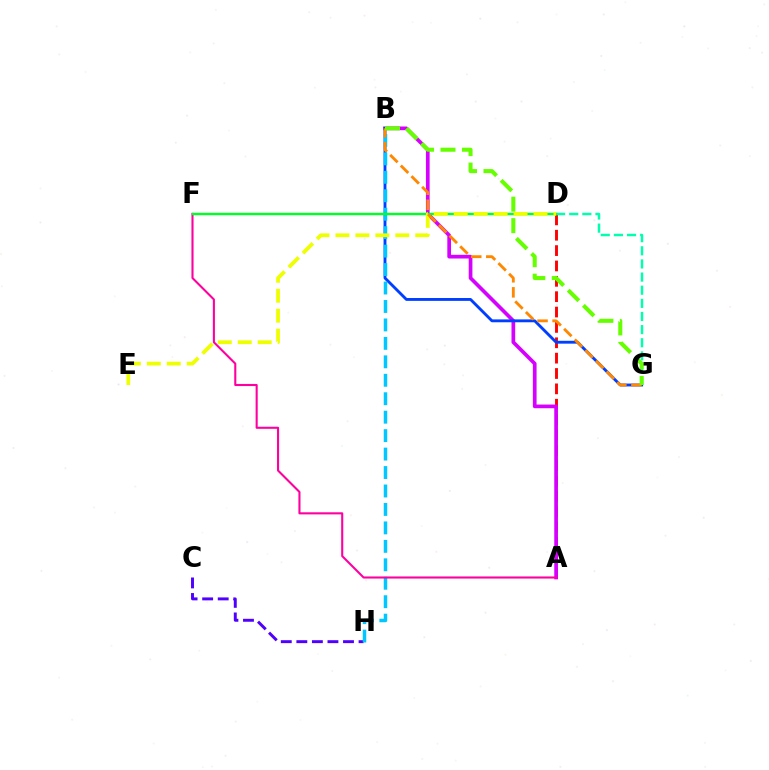{('A', 'D'): [{'color': '#ff0000', 'line_style': 'dashed', 'thickness': 2.09}], ('D', 'G'): [{'color': '#00ffaf', 'line_style': 'dashed', 'thickness': 1.78}], ('C', 'H'): [{'color': '#4f00ff', 'line_style': 'dashed', 'thickness': 2.11}], ('A', 'B'): [{'color': '#d600ff', 'line_style': 'solid', 'thickness': 2.66}], ('B', 'G'): [{'color': '#003fff', 'line_style': 'solid', 'thickness': 2.06}, {'color': '#ff8800', 'line_style': 'dashed', 'thickness': 2.05}, {'color': '#66ff00', 'line_style': 'dashed', 'thickness': 2.91}], ('B', 'H'): [{'color': '#00c7ff', 'line_style': 'dashed', 'thickness': 2.51}], ('A', 'F'): [{'color': '#ff00a0', 'line_style': 'solid', 'thickness': 1.51}], ('D', 'F'): [{'color': '#00ff27', 'line_style': 'solid', 'thickness': 1.74}], ('D', 'E'): [{'color': '#eeff00', 'line_style': 'dashed', 'thickness': 2.71}]}